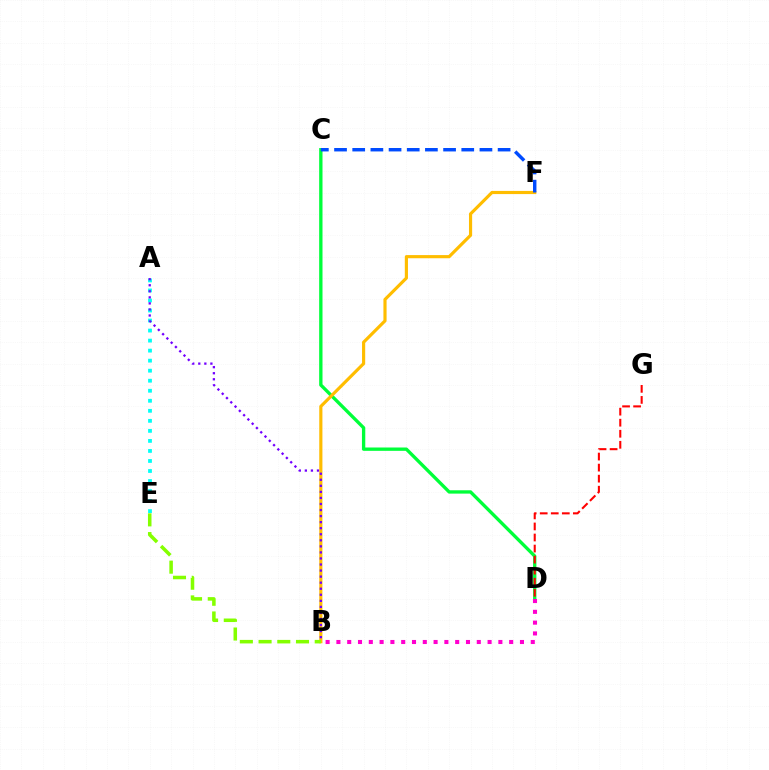{('A', 'E'): [{'color': '#00fff6', 'line_style': 'dotted', 'thickness': 2.73}], ('C', 'D'): [{'color': '#00ff39', 'line_style': 'solid', 'thickness': 2.4}], ('B', 'D'): [{'color': '#ff00cf', 'line_style': 'dotted', 'thickness': 2.93}], ('B', 'F'): [{'color': '#ffbd00', 'line_style': 'solid', 'thickness': 2.28}], ('C', 'F'): [{'color': '#004bff', 'line_style': 'dashed', 'thickness': 2.47}], ('B', 'E'): [{'color': '#84ff00', 'line_style': 'dashed', 'thickness': 2.54}], ('D', 'G'): [{'color': '#ff0000', 'line_style': 'dashed', 'thickness': 1.5}], ('A', 'B'): [{'color': '#7200ff', 'line_style': 'dotted', 'thickness': 1.64}]}